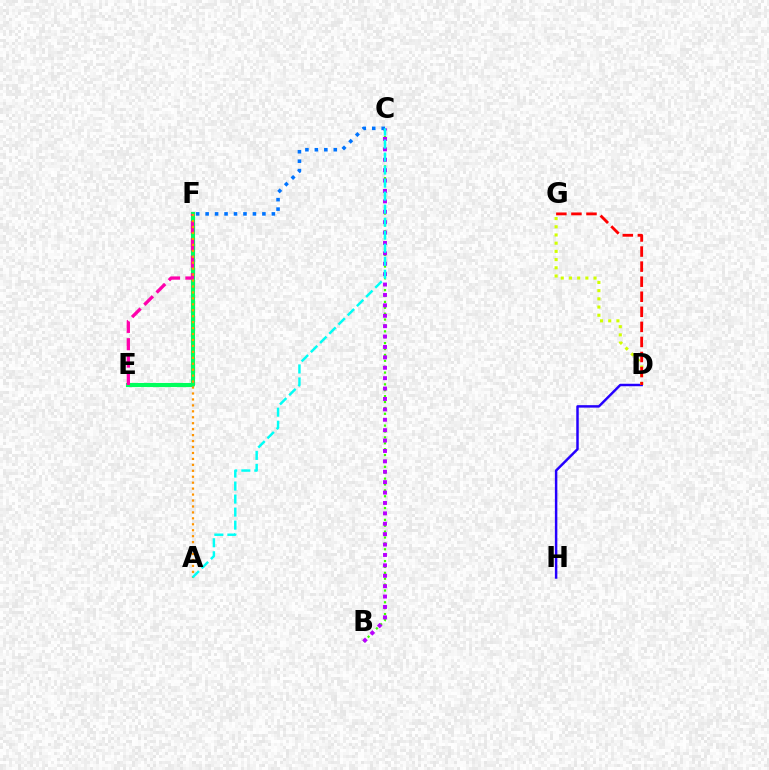{('B', 'C'): [{'color': '#3dff00', 'line_style': 'dotted', 'thickness': 1.6}, {'color': '#b900ff', 'line_style': 'dotted', 'thickness': 2.83}], ('E', 'F'): [{'color': '#00ff5c', 'line_style': 'solid', 'thickness': 2.96}, {'color': '#ff00ac', 'line_style': 'dashed', 'thickness': 2.36}], ('D', 'H'): [{'color': '#2500ff', 'line_style': 'solid', 'thickness': 1.78}], ('A', 'F'): [{'color': '#ff9400', 'line_style': 'dotted', 'thickness': 1.62}], ('D', 'G'): [{'color': '#d1ff00', 'line_style': 'dotted', 'thickness': 2.23}, {'color': '#ff0000', 'line_style': 'dashed', 'thickness': 2.05}], ('C', 'F'): [{'color': '#0074ff', 'line_style': 'dotted', 'thickness': 2.57}], ('A', 'C'): [{'color': '#00fff6', 'line_style': 'dashed', 'thickness': 1.77}]}